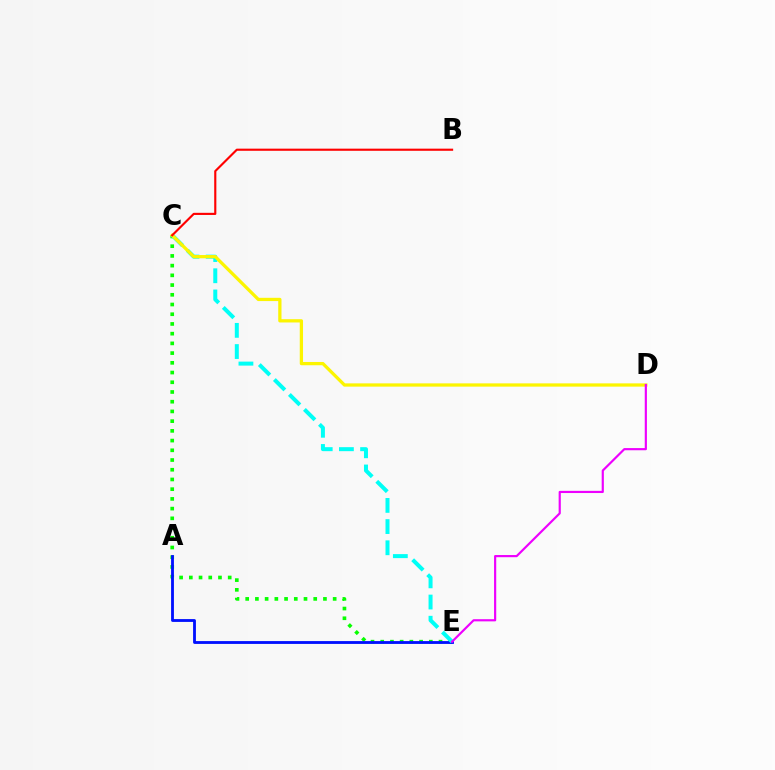{('C', 'E'): [{'color': '#08ff00', 'line_style': 'dotted', 'thickness': 2.64}, {'color': '#00fff6', 'line_style': 'dashed', 'thickness': 2.88}], ('A', 'E'): [{'color': '#0010ff', 'line_style': 'solid', 'thickness': 2.04}], ('C', 'D'): [{'color': '#fcf500', 'line_style': 'solid', 'thickness': 2.35}], ('B', 'C'): [{'color': '#ff0000', 'line_style': 'solid', 'thickness': 1.54}], ('D', 'E'): [{'color': '#ee00ff', 'line_style': 'solid', 'thickness': 1.57}]}